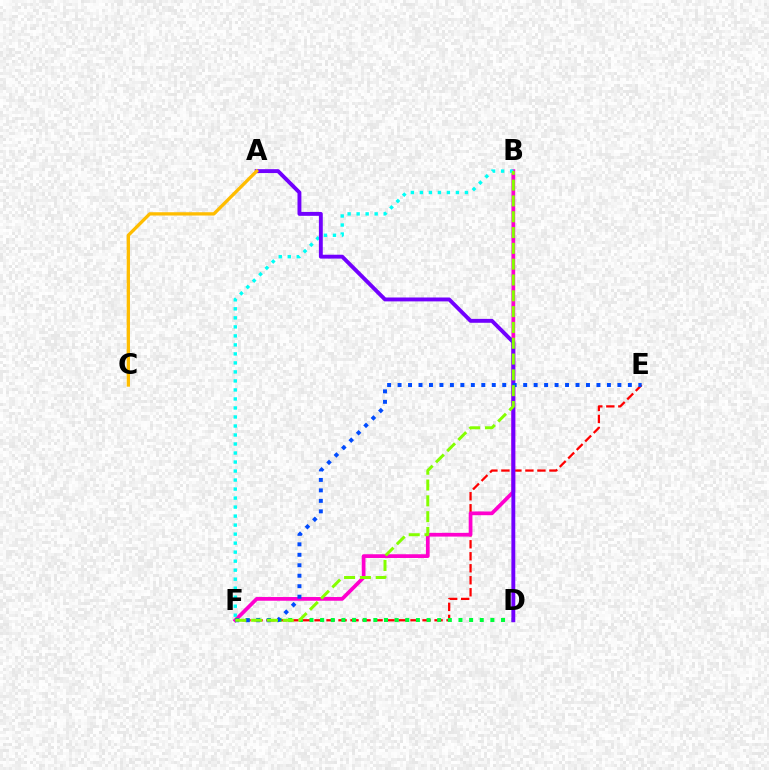{('E', 'F'): [{'color': '#ff0000', 'line_style': 'dashed', 'thickness': 1.63}, {'color': '#004bff', 'line_style': 'dotted', 'thickness': 2.84}], ('B', 'F'): [{'color': '#ff00cf', 'line_style': 'solid', 'thickness': 2.69}, {'color': '#00fff6', 'line_style': 'dotted', 'thickness': 2.45}, {'color': '#84ff00', 'line_style': 'dashed', 'thickness': 2.15}], ('D', 'F'): [{'color': '#00ff39', 'line_style': 'dotted', 'thickness': 2.89}], ('A', 'D'): [{'color': '#7200ff', 'line_style': 'solid', 'thickness': 2.8}], ('A', 'C'): [{'color': '#ffbd00', 'line_style': 'solid', 'thickness': 2.38}]}